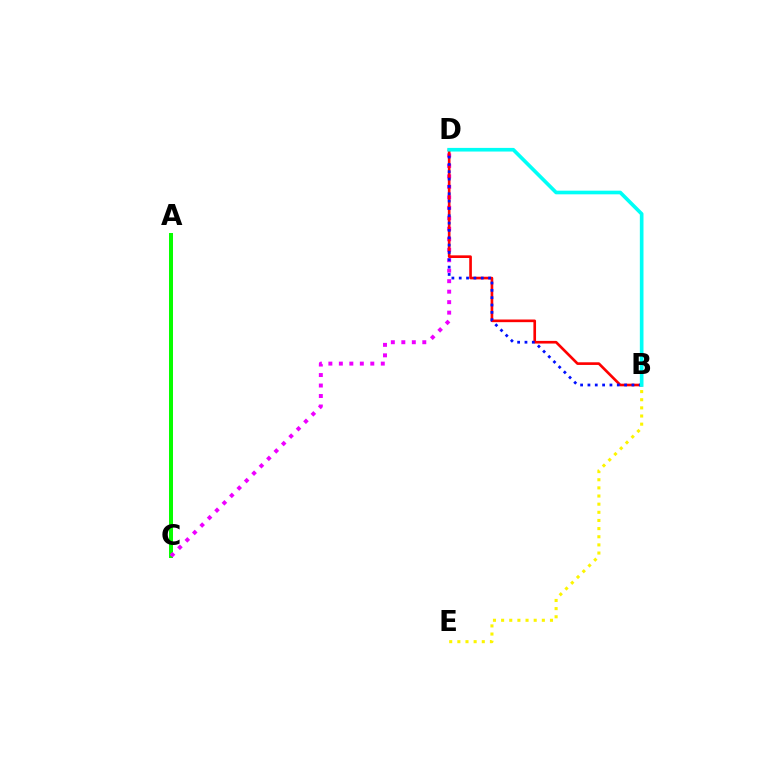{('A', 'C'): [{'color': '#08ff00', 'line_style': 'solid', 'thickness': 2.88}], ('C', 'D'): [{'color': '#ee00ff', 'line_style': 'dotted', 'thickness': 2.85}], ('B', 'D'): [{'color': '#ff0000', 'line_style': 'solid', 'thickness': 1.91}, {'color': '#0010ff', 'line_style': 'dotted', 'thickness': 1.99}, {'color': '#00fff6', 'line_style': 'solid', 'thickness': 2.63}], ('B', 'E'): [{'color': '#fcf500', 'line_style': 'dotted', 'thickness': 2.21}]}